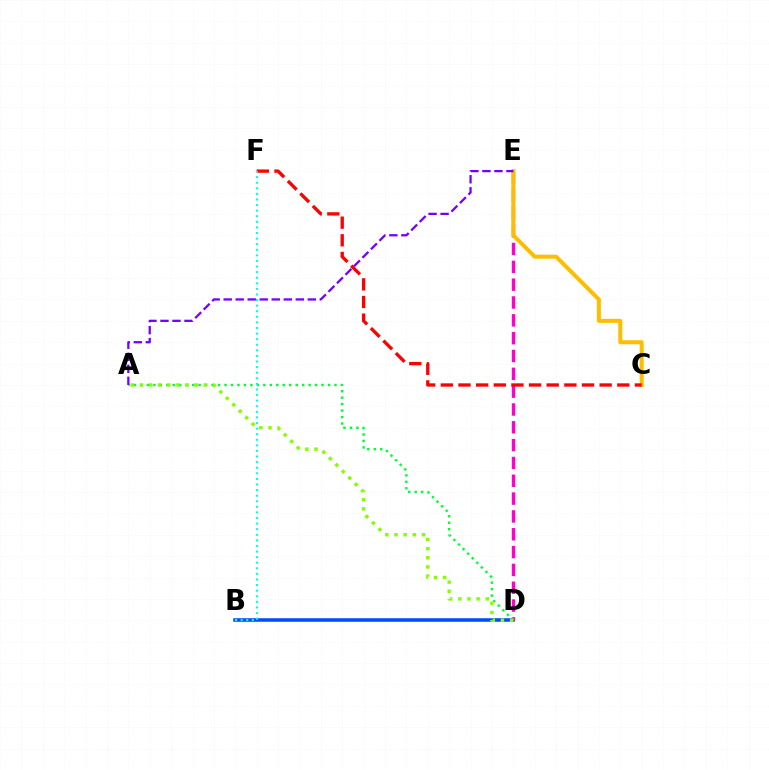{('B', 'D'): [{'color': '#004bff', 'line_style': 'solid', 'thickness': 2.56}], ('D', 'E'): [{'color': '#ff00cf', 'line_style': 'dashed', 'thickness': 2.42}], ('A', 'D'): [{'color': '#00ff39', 'line_style': 'dotted', 'thickness': 1.76}, {'color': '#84ff00', 'line_style': 'dotted', 'thickness': 2.48}], ('C', 'E'): [{'color': '#ffbd00', 'line_style': 'solid', 'thickness': 2.9}], ('C', 'F'): [{'color': '#ff0000', 'line_style': 'dashed', 'thickness': 2.4}], ('A', 'E'): [{'color': '#7200ff', 'line_style': 'dashed', 'thickness': 1.63}], ('B', 'F'): [{'color': '#00fff6', 'line_style': 'dotted', 'thickness': 1.52}]}